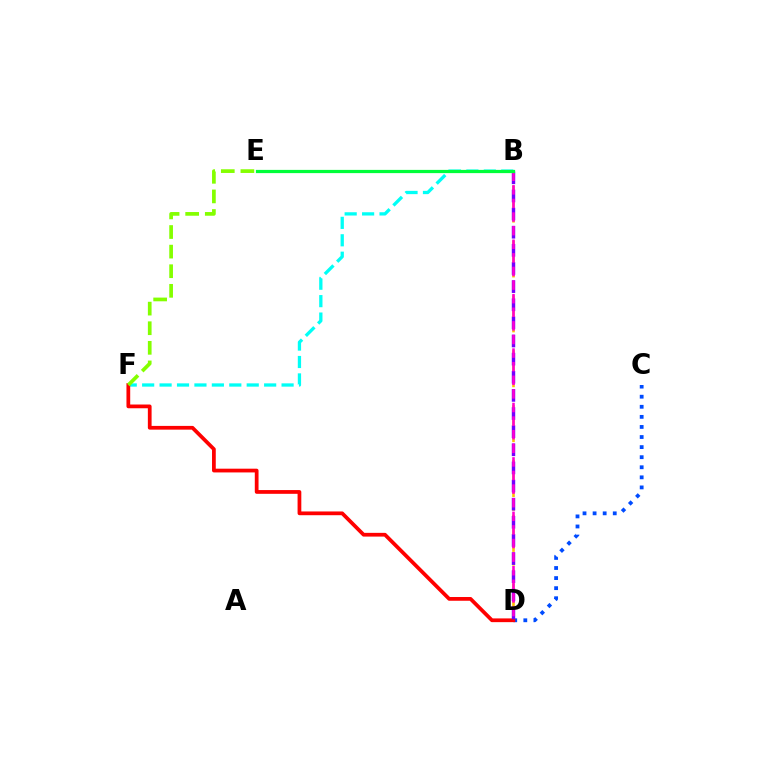{('B', 'F'): [{'color': '#00fff6', 'line_style': 'dashed', 'thickness': 2.37}], ('C', 'D'): [{'color': '#004bff', 'line_style': 'dotted', 'thickness': 2.74}], ('B', 'D'): [{'color': '#ffbd00', 'line_style': 'dashed', 'thickness': 1.86}, {'color': '#7200ff', 'line_style': 'dashed', 'thickness': 2.46}, {'color': '#ff00cf', 'line_style': 'dashed', 'thickness': 1.85}], ('D', 'F'): [{'color': '#ff0000', 'line_style': 'solid', 'thickness': 2.7}], ('E', 'F'): [{'color': '#84ff00', 'line_style': 'dashed', 'thickness': 2.66}], ('B', 'E'): [{'color': '#00ff39', 'line_style': 'solid', 'thickness': 2.32}]}